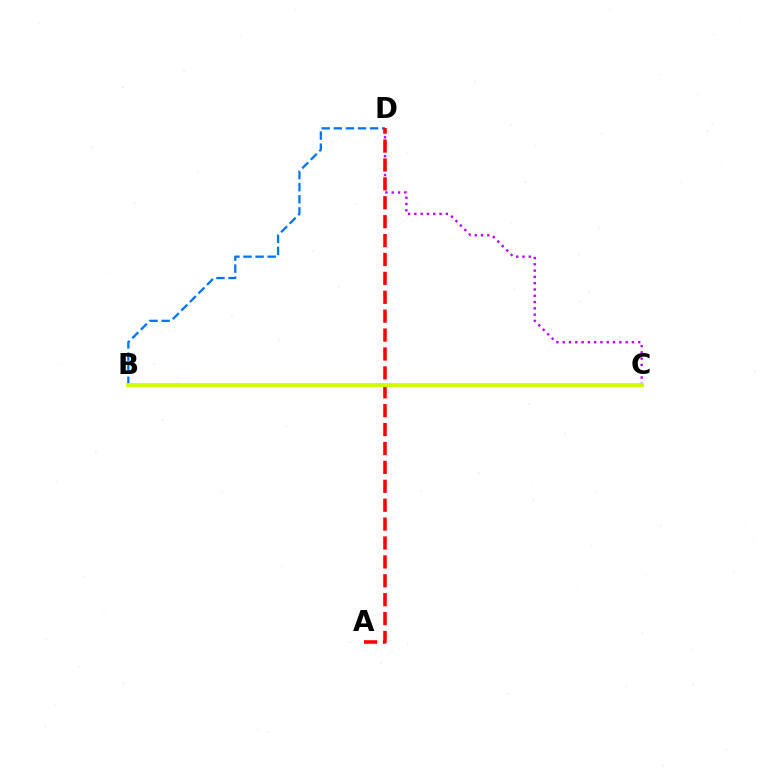{('C', 'D'): [{'color': '#b900ff', 'line_style': 'dotted', 'thickness': 1.71}], ('B', 'D'): [{'color': '#0074ff', 'line_style': 'dashed', 'thickness': 1.64}], ('B', 'C'): [{'color': '#00ff5c', 'line_style': 'solid', 'thickness': 1.88}, {'color': '#d1ff00', 'line_style': 'solid', 'thickness': 2.83}], ('A', 'D'): [{'color': '#ff0000', 'line_style': 'dashed', 'thickness': 2.57}]}